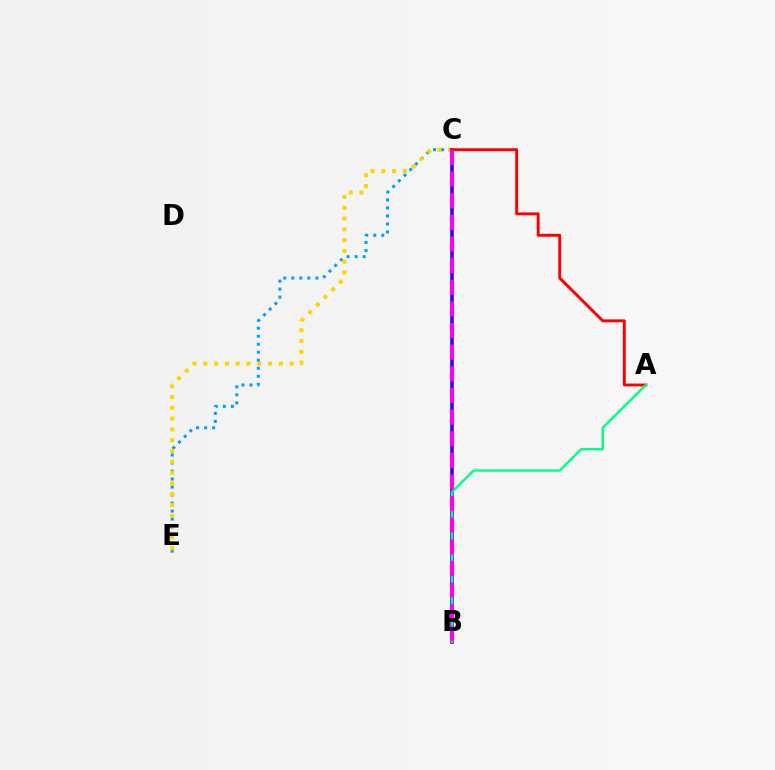{('C', 'E'): [{'color': '#009eff', 'line_style': 'dotted', 'thickness': 2.18}, {'color': '#ffd500', 'line_style': 'dotted', 'thickness': 2.93}], ('B', 'C'): [{'color': '#4fff00', 'line_style': 'solid', 'thickness': 1.72}, {'color': '#3700ff', 'line_style': 'solid', 'thickness': 2.58}, {'color': '#ff00ed', 'line_style': 'dashed', 'thickness': 2.94}], ('A', 'C'): [{'color': '#ff0000', 'line_style': 'solid', 'thickness': 2.1}], ('A', 'B'): [{'color': '#00ff86', 'line_style': 'solid', 'thickness': 1.7}]}